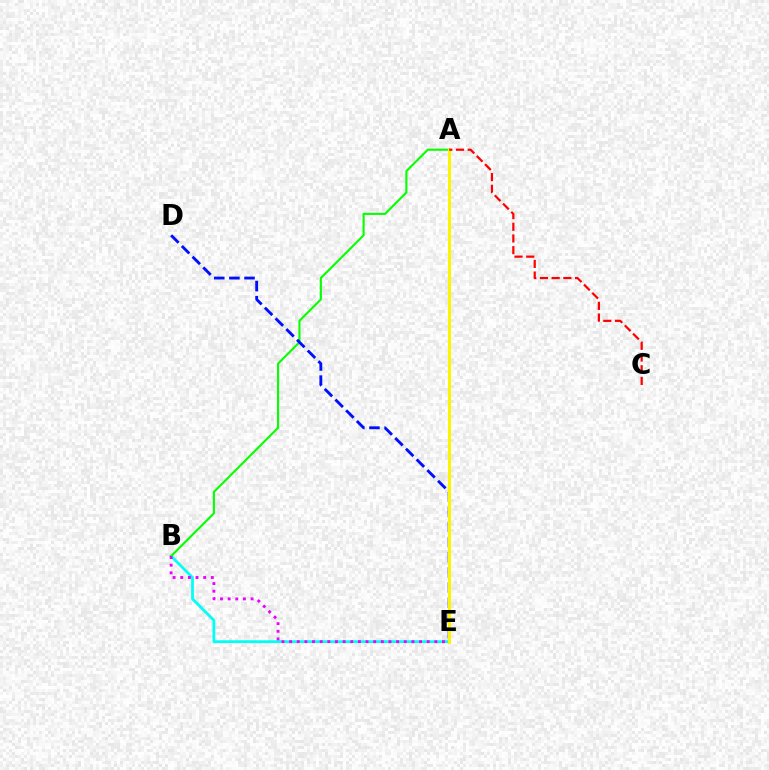{('B', 'E'): [{'color': '#00fff6', 'line_style': 'solid', 'thickness': 2.0}, {'color': '#ee00ff', 'line_style': 'dotted', 'thickness': 2.08}], ('A', 'B'): [{'color': '#08ff00', 'line_style': 'solid', 'thickness': 1.52}], ('D', 'E'): [{'color': '#0010ff', 'line_style': 'dashed', 'thickness': 2.06}], ('A', 'E'): [{'color': '#fcf500', 'line_style': 'solid', 'thickness': 2.17}], ('A', 'C'): [{'color': '#ff0000', 'line_style': 'dashed', 'thickness': 1.59}]}